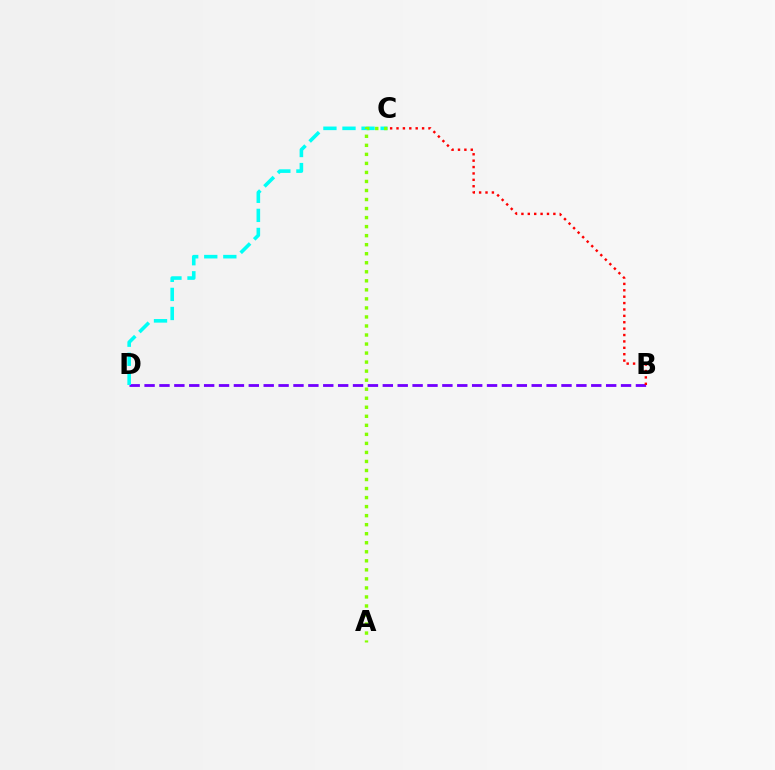{('B', 'D'): [{'color': '#7200ff', 'line_style': 'dashed', 'thickness': 2.02}], ('B', 'C'): [{'color': '#ff0000', 'line_style': 'dotted', 'thickness': 1.74}], ('C', 'D'): [{'color': '#00fff6', 'line_style': 'dashed', 'thickness': 2.59}], ('A', 'C'): [{'color': '#84ff00', 'line_style': 'dotted', 'thickness': 2.45}]}